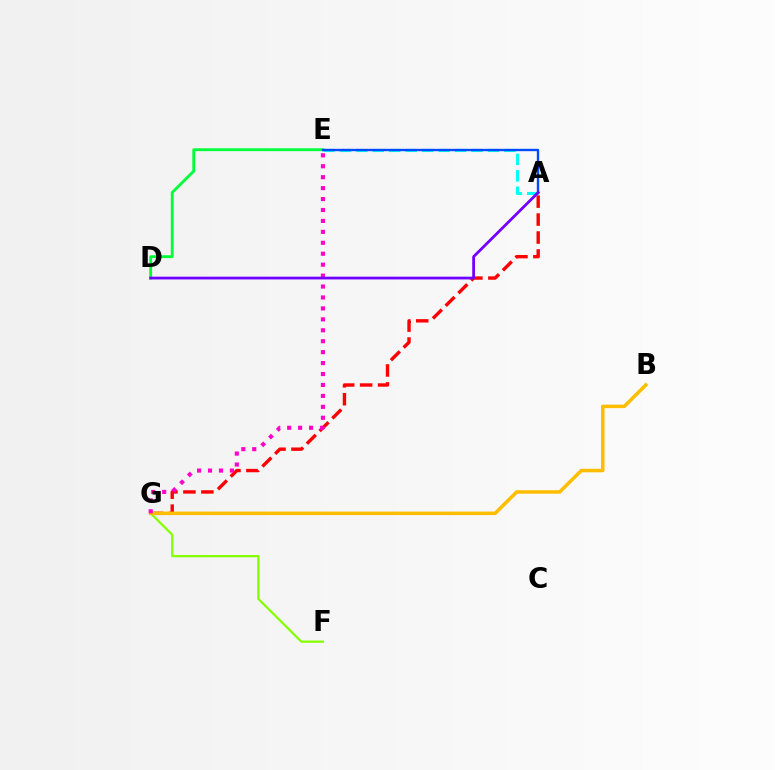{('A', 'G'): [{'color': '#ff0000', 'line_style': 'dashed', 'thickness': 2.44}], ('F', 'G'): [{'color': '#84ff00', 'line_style': 'solid', 'thickness': 1.61}], ('D', 'E'): [{'color': '#00ff39', 'line_style': 'solid', 'thickness': 2.06}], ('B', 'G'): [{'color': '#ffbd00', 'line_style': 'solid', 'thickness': 2.53}], ('A', 'E'): [{'color': '#00fff6', 'line_style': 'dashed', 'thickness': 2.24}, {'color': '#004bff', 'line_style': 'solid', 'thickness': 1.71}], ('E', 'G'): [{'color': '#ff00cf', 'line_style': 'dotted', 'thickness': 2.97}], ('A', 'D'): [{'color': '#7200ff', 'line_style': 'solid', 'thickness': 1.99}]}